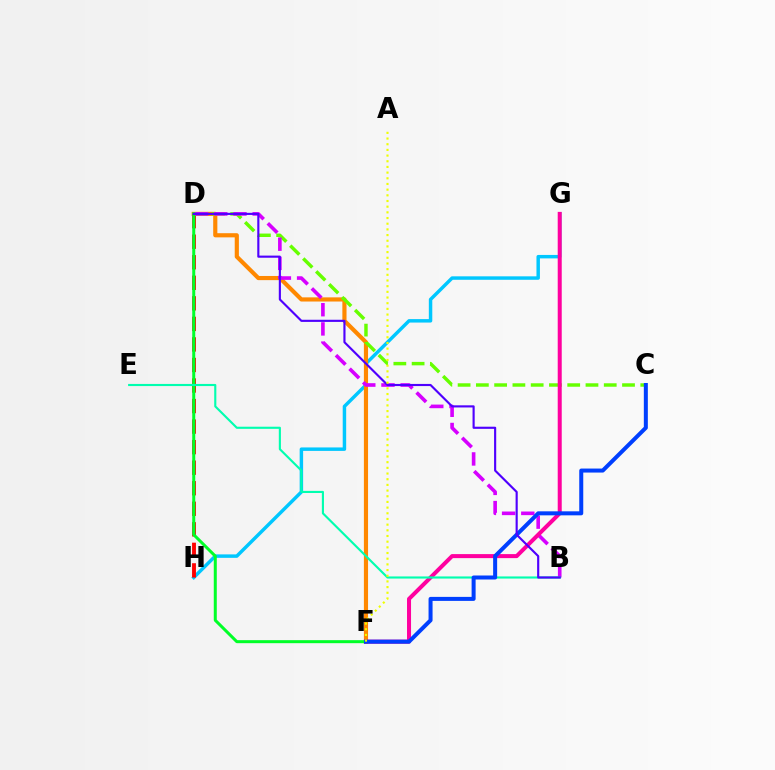{('G', 'H'): [{'color': '#00c7ff', 'line_style': 'solid', 'thickness': 2.49}], ('D', 'F'): [{'color': '#ff8800', 'line_style': 'solid', 'thickness': 2.99}, {'color': '#00ff27', 'line_style': 'solid', 'thickness': 2.17}], ('D', 'H'): [{'color': '#ff0000', 'line_style': 'dashed', 'thickness': 2.79}], ('C', 'D'): [{'color': '#66ff00', 'line_style': 'dashed', 'thickness': 2.48}], ('B', 'D'): [{'color': '#d600ff', 'line_style': 'dashed', 'thickness': 2.61}, {'color': '#4f00ff', 'line_style': 'solid', 'thickness': 1.54}], ('F', 'G'): [{'color': '#ff00a0', 'line_style': 'solid', 'thickness': 2.89}], ('B', 'E'): [{'color': '#00ffaf', 'line_style': 'solid', 'thickness': 1.53}], ('C', 'F'): [{'color': '#003fff', 'line_style': 'solid', 'thickness': 2.88}], ('A', 'F'): [{'color': '#eeff00', 'line_style': 'dotted', 'thickness': 1.54}]}